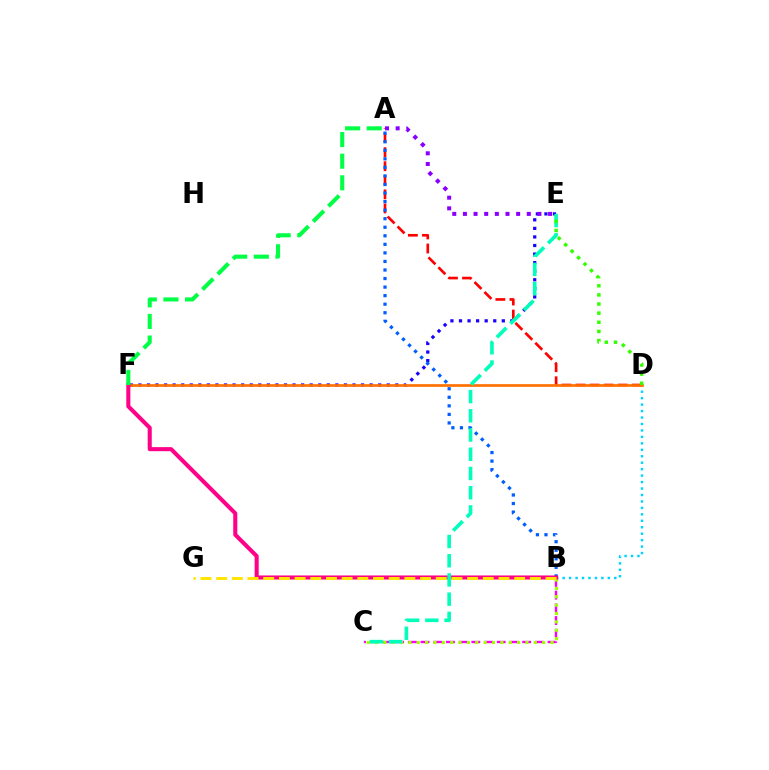{('E', 'F'): [{'color': '#1900ff', 'line_style': 'dotted', 'thickness': 2.33}], ('A', 'D'): [{'color': '#ff0000', 'line_style': 'dashed', 'thickness': 1.91}], ('B', 'C'): [{'color': '#fa00f9', 'line_style': 'dashed', 'thickness': 1.73}, {'color': '#a2ff00', 'line_style': 'dotted', 'thickness': 2.27}], ('B', 'D'): [{'color': '#00d3ff', 'line_style': 'dotted', 'thickness': 1.75}], ('A', 'B'): [{'color': '#005dff', 'line_style': 'dotted', 'thickness': 2.32}], ('D', 'F'): [{'color': '#ff7000', 'line_style': 'solid', 'thickness': 1.92}], ('B', 'F'): [{'color': '#ff0088', 'line_style': 'solid', 'thickness': 2.92}], ('A', 'E'): [{'color': '#8a00ff', 'line_style': 'dotted', 'thickness': 2.89}], ('A', 'F'): [{'color': '#00ff45', 'line_style': 'dashed', 'thickness': 2.94}], ('B', 'G'): [{'color': '#ffe600', 'line_style': 'dashed', 'thickness': 2.13}], ('C', 'E'): [{'color': '#00ffbb', 'line_style': 'dashed', 'thickness': 2.61}], ('D', 'E'): [{'color': '#31ff00', 'line_style': 'dotted', 'thickness': 2.48}]}